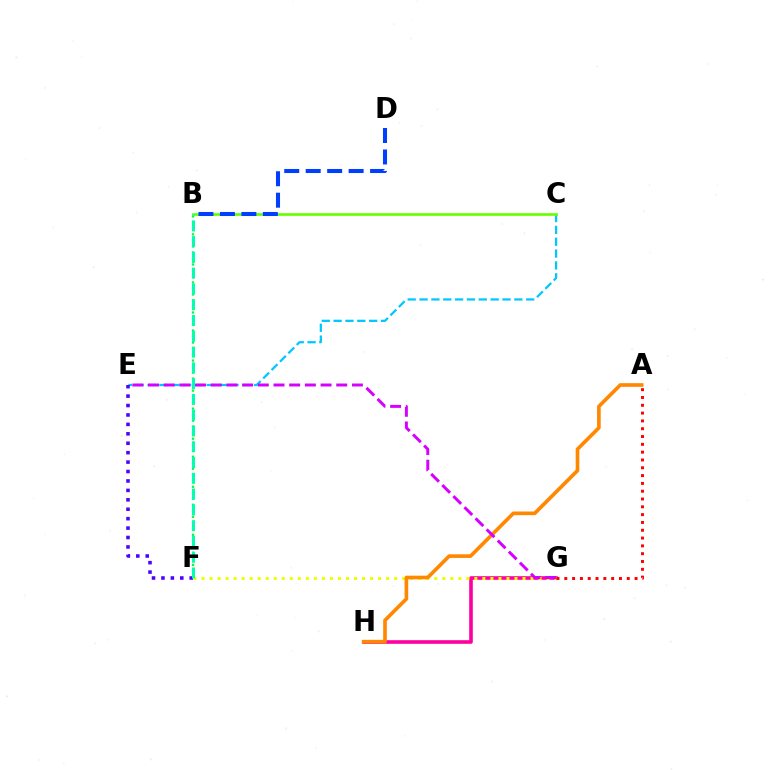{('C', 'E'): [{'color': '#00c7ff', 'line_style': 'dashed', 'thickness': 1.61}], ('B', 'F'): [{'color': '#00ff27', 'line_style': 'dotted', 'thickness': 1.63}, {'color': '#00ffaf', 'line_style': 'dashed', 'thickness': 2.14}], ('E', 'F'): [{'color': '#4f00ff', 'line_style': 'dotted', 'thickness': 2.56}], ('B', 'C'): [{'color': '#66ff00', 'line_style': 'solid', 'thickness': 1.91}], ('G', 'H'): [{'color': '#ff00a0', 'line_style': 'solid', 'thickness': 2.6}], ('F', 'G'): [{'color': '#eeff00', 'line_style': 'dotted', 'thickness': 2.18}], ('A', 'H'): [{'color': '#ff8800', 'line_style': 'solid', 'thickness': 2.62}], ('E', 'G'): [{'color': '#d600ff', 'line_style': 'dashed', 'thickness': 2.13}], ('A', 'G'): [{'color': '#ff0000', 'line_style': 'dotted', 'thickness': 2.12}], ('B', 'D'): [{'color': '#003fff', 'line_style': 'dashed', 'thickness': 2.92}]}